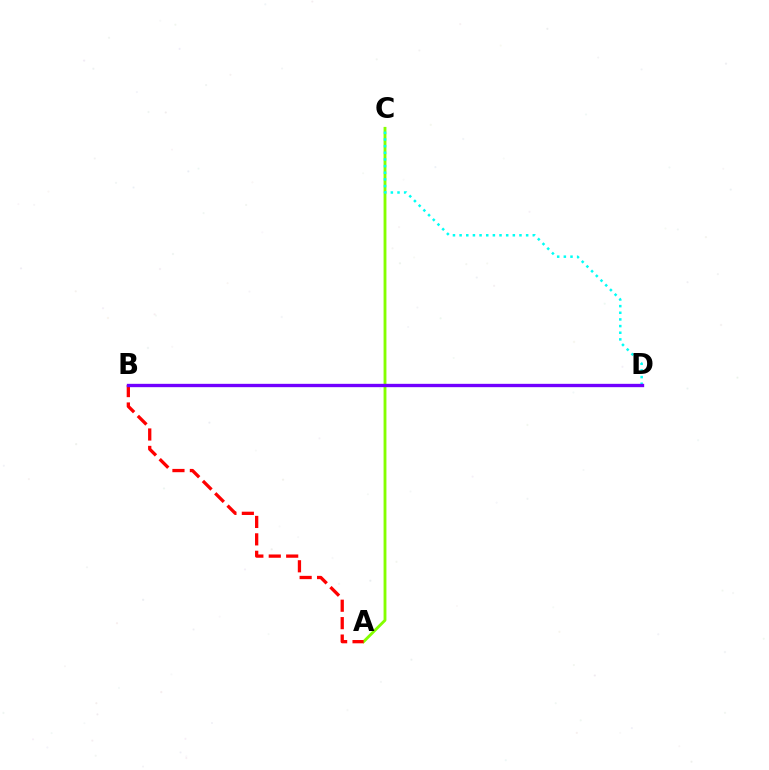{('A', 'C'): [{'color': '#84ff00', 'line_style': 'solid', 'thickness': 2.06}], ('C', 'D'): [{'color': '#00fff6', 'line_style': 'dotted', 'thickness': 1.81}], ('A', 'B'): [{'color': '#ff0000', 'line_style': 'dashed', 'thickness': 2.37}], ('B', 'D'): [{'color': '#7200ff', 'line_style': 'solid', 'thickness': 2.41}]}